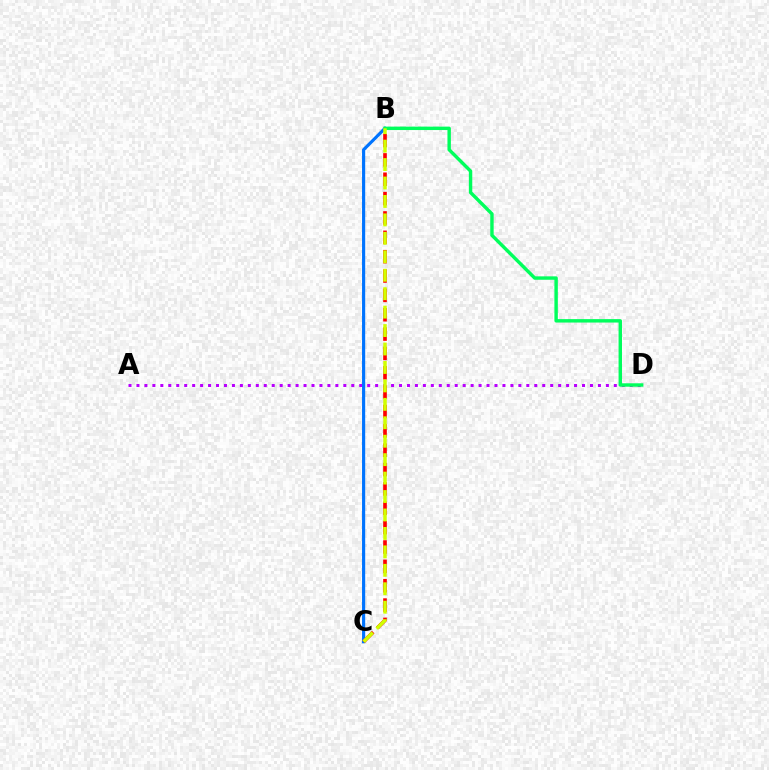{('A', 'D'): [{'color': '#b900ff', 'line_style': 'dotted', 'thickness': 2.16}], ('B', 'C'): [{'color': '#0074ff', 'line_style': 'solid', 'thickness': 2.27}, {'color': '#ff0000', 'line_style': 'dashed', 'thickness': 2.63}, {'color': '#d1ff00', 'line_style': 'dashed', 'thickness': 2.51}], ('B', 'D'): [{'color': '#00ff5c', 'line_style': 'solid', 'thickness': 2.46}]}